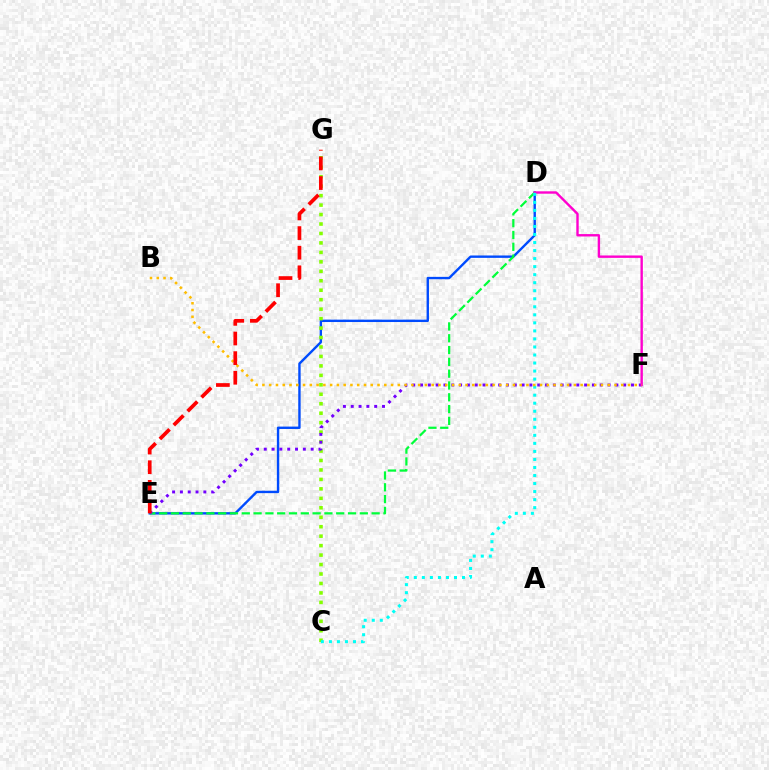{('D', 'E'): [{'color': '#004bff', 'line_style': 'solid', 'thickness': 1.72}, {'color': '#00ff39', 'line_style': 'dashed', 'thickness': 1.6}], ('C', 'G'): [{'color': '#84ff00', 'line_style': 'dotted', 'thickness': 2.57}], ('E', 'F'): [{'color': '#7200ff', 'line_style': 'dotted', 'thickness': 2.12}], ('D', 'F'): [{'color': '#ff00cf', 'line_style': 'solid', 'thickness': 1.73}], ('C', 'D'): [{'color': '#00fff6', 'line_style': 'dotted', 'thickness': 2.18}], ('B', 'F'): [{'color': '#ffbd00', 'line_style': 'dotted', 'thickness': 1.84}], ('E', 'G'): [{'color': '#ff0000', 'line_style': 'dashed', 'thickness': 2.67}]}